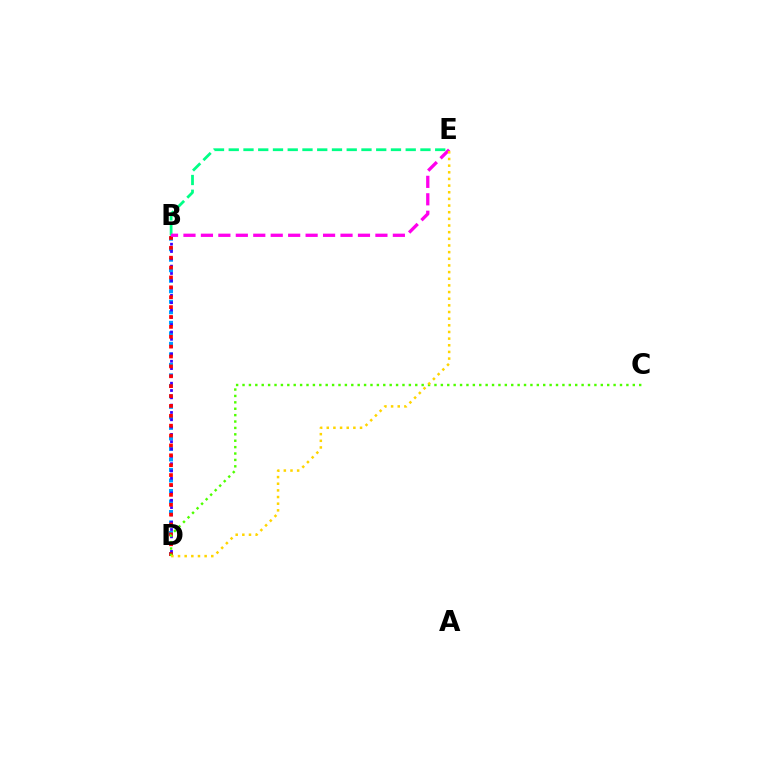{('B', 'D'): [{'color': '#009eff', 'line_style': 'dotted', 'thickness': 2.86}, {'color': '#3700ff', 'line_style': 'dotted', 'thickness': 1.99}, {'color': '#ff0000', 'line_style': 'dotted', 'thickness': 2.68}], ('B', 'E'): [{'color': '#00ff86', 'line_style': 'dashed', 'thickness': 2.0}, {'color': '#ff00ed', 'line_style': 'dashed', 'thickness': 2.37}], ('C', 'D'): [{'color': '#4fff00', 'line_style': 'dotted', 'thickness': 1.74}], ('D', 'E'): [{'color': '#ffd500', 'line_style': 'dotted', 'thickness': 1.81}]}